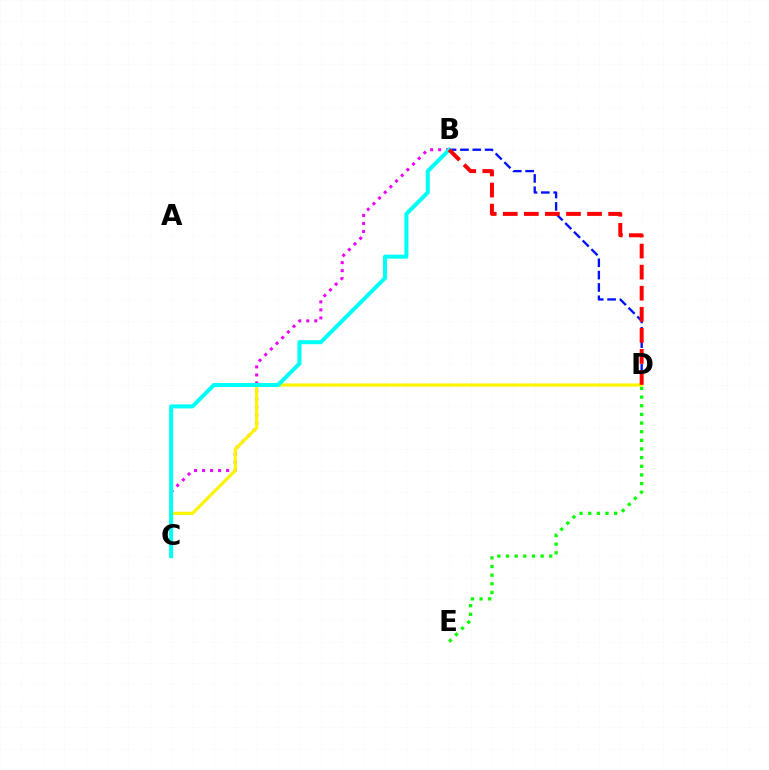{('B', 'C'): [{'color': '#ee00ff', 'line_style': 'dotted', 'thickness': 2.18}, {'color': '#00fff6', 'line_style': 'solid', 'thickness': 2.9}], ('B', 'D'): [{'color': '#0010ff', 'line_style': 'dashed', 'thickness': 1.68}, {'color': '#ff0000', 'line_style': 'dashed', 'thickness': 2.86}], ('C', 'D'): [{'color': '#fcf500', 'line_style': 'solid', 'thickness': 2.27}], ('D', 'E'): [{'color': '#08ff00', 'line_style': 'dotted', 'thickness': 2.35}]}